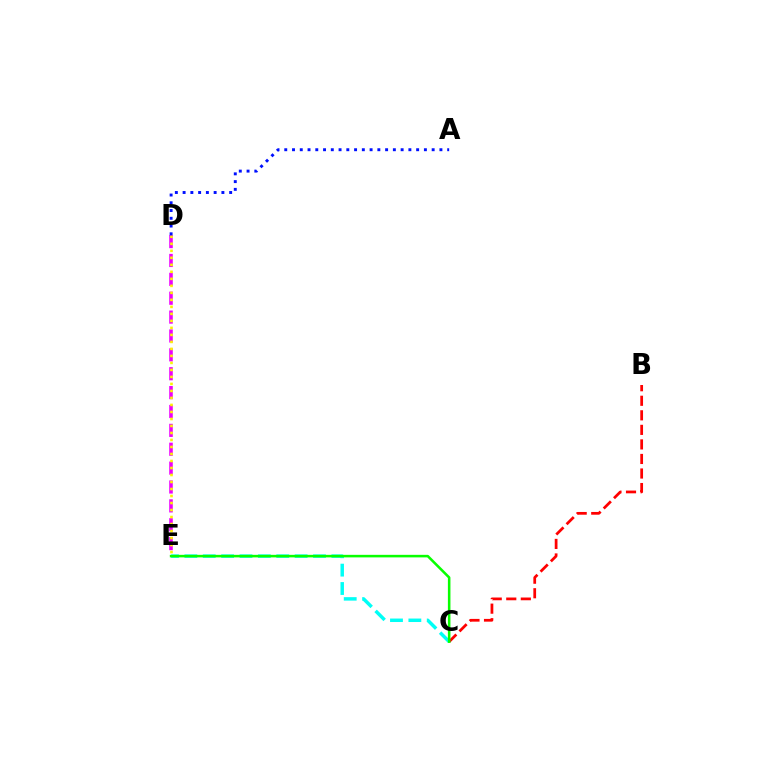{('C', 'E'): [{'color': '#00fff6', 'line_style': 'dashed', 'thickness': 2.5}, {'color': '#08ff00', 'line_style': 'solid', 'thickness': 1.84}], ('B', 'C'): [{'color': '#ff0000', 'line_style': 'dashed', 'thickness': 1.98}], ('D', 'E'): [{'color': '#ee00ff', 'line_style': 'dashed', 'thickness': 2.56}, {'color': '#fcf500', 'line_style': 'dotted', 'thickness': 1.9}], ('A', 'D'): [{'color': '#0010ff', 'line_style': 'dotted', 'thickness': 2.11}]}